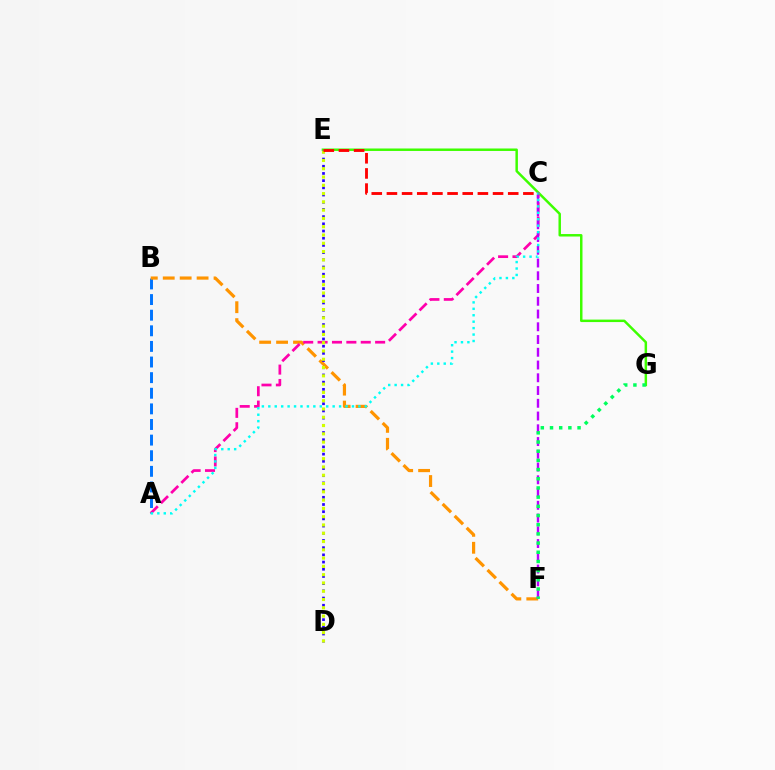{('A', 'B'): [{'color': '#0074ff', 'line_style': 'dashed', 'thickness': 2.12}], ('B', 'F'): [{'color': '#ff9400', 'line_style': 'dashed', 'thickness': 2.3}], ('E', 'G'): [{'color': '#3dff00', 'line_style': 'solid', 'thickness': 1.78}], ('A', 'C'): [{'color': '#ff00ac', 'line_style': 'dashed', 'thickness': 1.95}, {'color': '#00fff6', 'line_style': 'dotted', 'thickness': 1.75}], ('C', 'F'): [{'color': '#b900ff', 'line_style': 'dashed', 'thickness': 1.73}], ('F', 'G'): [{'color': '#00ff5c', 'line_style': 'dotted', 'thickness': 2.5}], ('D', 'E'): [{'color': '#2500ff', 'line_style': 'dotted', 'thickness': 1.96}, {'color': '#d1ff00', 'line_style': 'dotted', 'thickness': 2.25}], ('C', 'E'): [{'color': '#ff0000', 'line_style': 'dashed', 'thickness': 2.06}]}